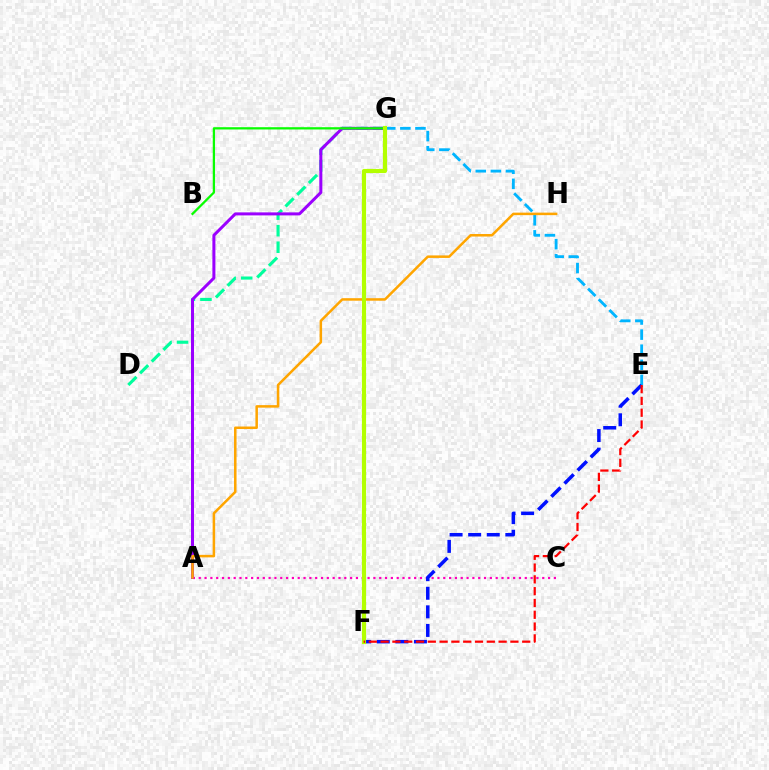{('E', 'G'): [{'color': '#00b5ff', 'line_style': 'dashed', 'thickness': 2.05}], ('D', 'G'): [{'color': '#00ff9d', 'line_style': 'dashed', 'thickness': 2.25}], ('A', 'C'): [{'color': '#ff00bd', 'line_style': 'dotted', 'thickness': 1.58}], ('E', 'F'): [{'color': '#0010ff', 'line_style': 'dashed', 'thickness': 2.52}, {'color': '#ff0000', 'line_style': 'dashed', 'thickness': 1.6}], ('A', 'G'): [{'color': '#9b00ff', 'line_style': 'solid', 'thickness': 2.17}], ('A', 'H'): [{'color': '#ffa500', 'line_style': 'solid', 'thickness': 1.82}], ('B', 'G'): [{'color': '#08ff00', 'line_style': 'solid', 'thickness': 1.63}], ('F', 'G'): [{'color': '#b3ff00', 'line_style': 'solid', 'thickness': 2.98}]}